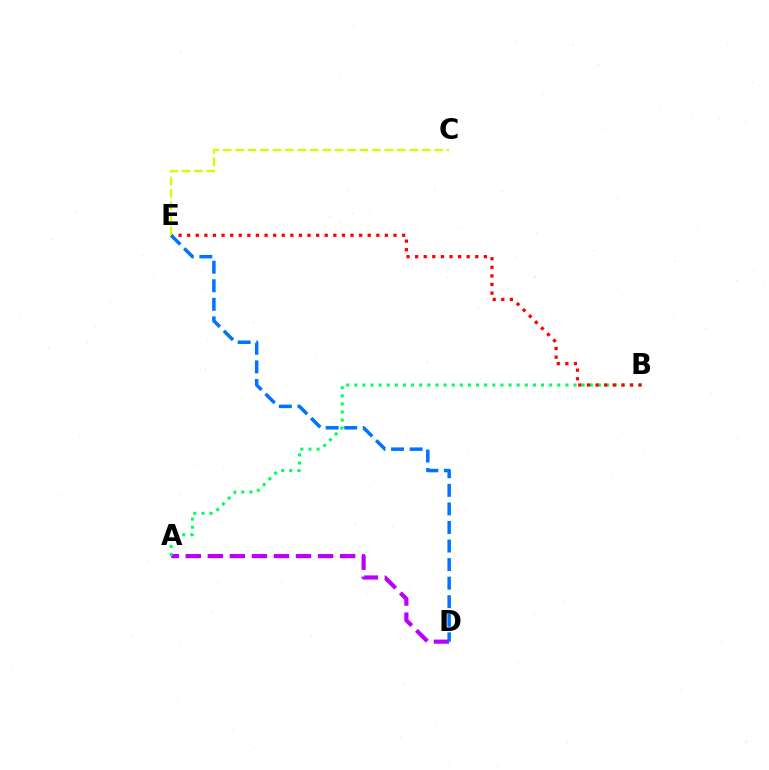{('A', 'D'): [{'color': '#b900ff', 'line_style': 'dashed', 'thickness': 3.0}], ('A', 'B'): [{'color': '#00ff5c', 'line_style': 'dotted', 'thickness': 2.21}], ('B', 'E'): [{'color': '#ff0000', 'line_style': 'dotted', 'thickness': 2.34}], ('D', 'E'): [{'color': '#0074ff', 'line_style': 'dashed', 'thickness': 2.52}], ('C', 'E'): [{'color': '#d1ff00', 'line_style': 'dashed', 'thickness': 1.69}]}